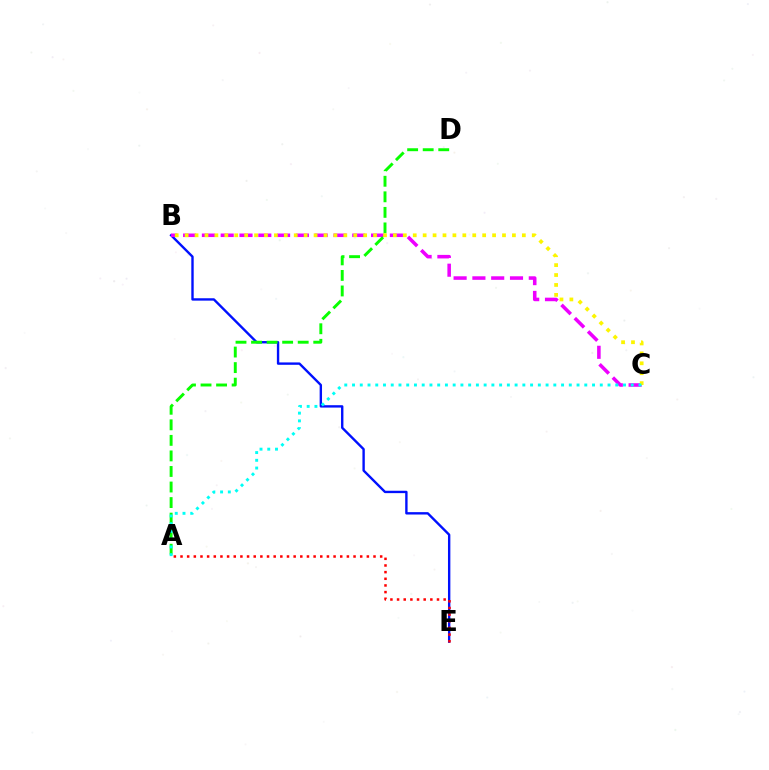{('B', 'E'): [{'color': '#0010ff', 'line_style': 'solid', 'thickness': 1.71}], ('B', 'C'): [{'color': '#ee00ff', 'line_style': 'dashed', 'thickness': 2.55}, {'color': '#fcf500', 'line_style': 'dotted', 'thickness': 2.69}], ('A', 'D'): [{'color': '#08ff00', 'line_style': 'dashed', 'thickness': 2.11}], ('A', 'E'): [{'color': '#ff0000', 'line_style': 'dotted', 'thickness': 1.81}], ('A', 'C'): [{'color': '#00fff6', 'line_style': 'dotted', 'thickness': 2.1}]}